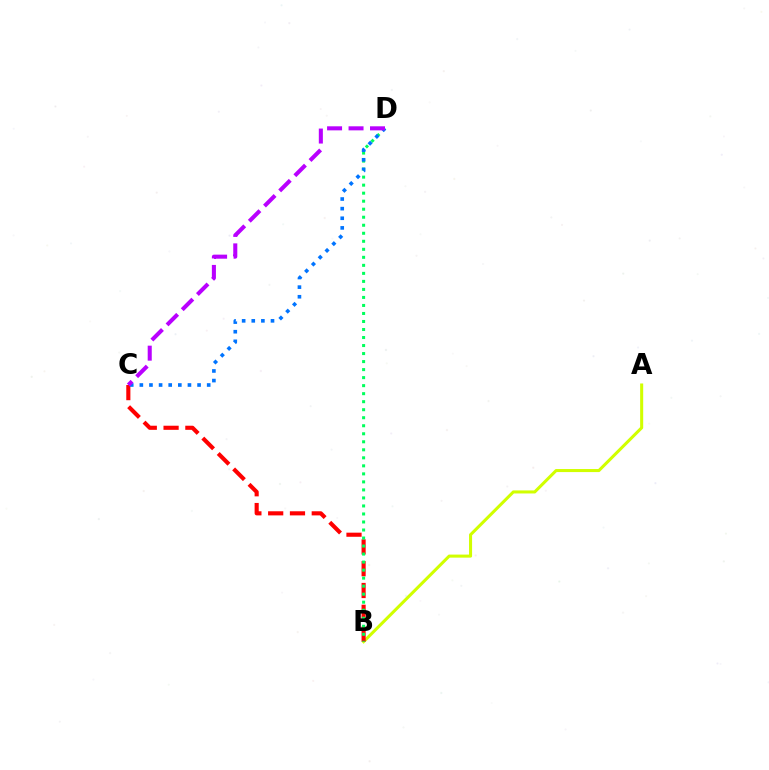{('A', 'B'): [{'color': '#d1ff00', 'line_style': 'solid', 'thickness': 2.2}], ('B', 'C'): [{'color': '#ff0000', 'line_style': 'dashed', 'thickness': 2.96}], ('B', 'D'): [{'color': '#00ff5c', 'line_style': 'dotted', 'thickness': 2.18}], ('C', 'D'): [{'color': '#0074ff', 'line_style': 'dotted', 'thickness': 2.61}, {'color': '#b900ff', 'line_style': 'dashed', 'thickness': 2.92}]}